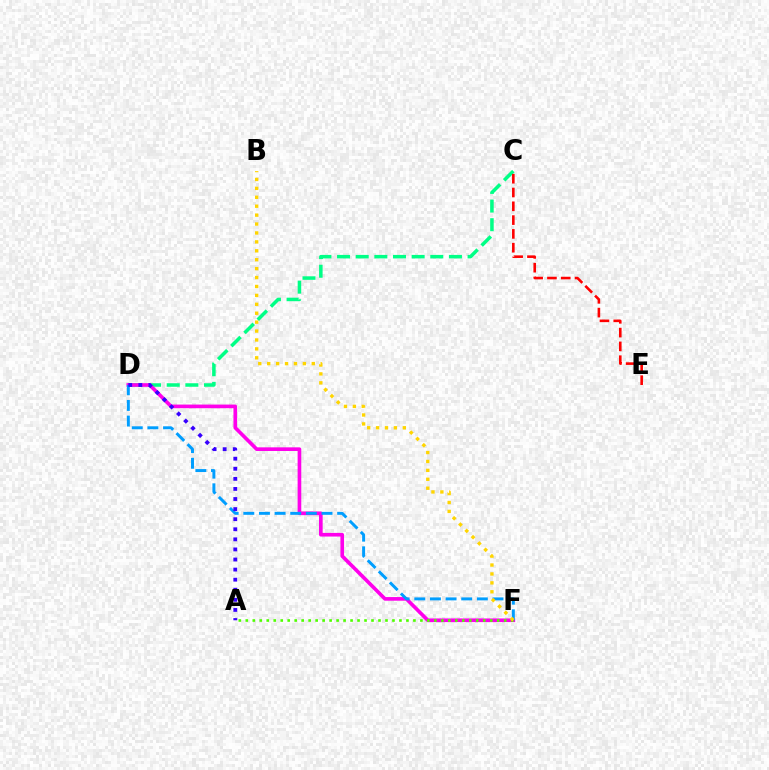{('C', 'D'): [{'color': '#00ff86', 'line_style': 'dashed', 'thickness': 2.53}], ('D', 'F'): [{'color': '#ff00ed', 'line_style': 'solid', 'thickness': 2.63}, {'color': '#009eff', 'line_style': 'dashed', 'thickness': 2.12}], ('C', 'E'): [{'color': '#ff0000', 'line_style': 'dashed', 'thickness': 1.87}], ('A', 'F'): [{'color': '#4fff00', 'line_style': 'dotted', 'thickness': 1.9}], ('B', 'F'): [{'color': '#ffd500', 'line_style': 'dotted', 'thickness': 2.42}], ('A', 'D'): [{'color': '#3700ff', 'line_style': 'dotted', 'thickness': 2.74}]}